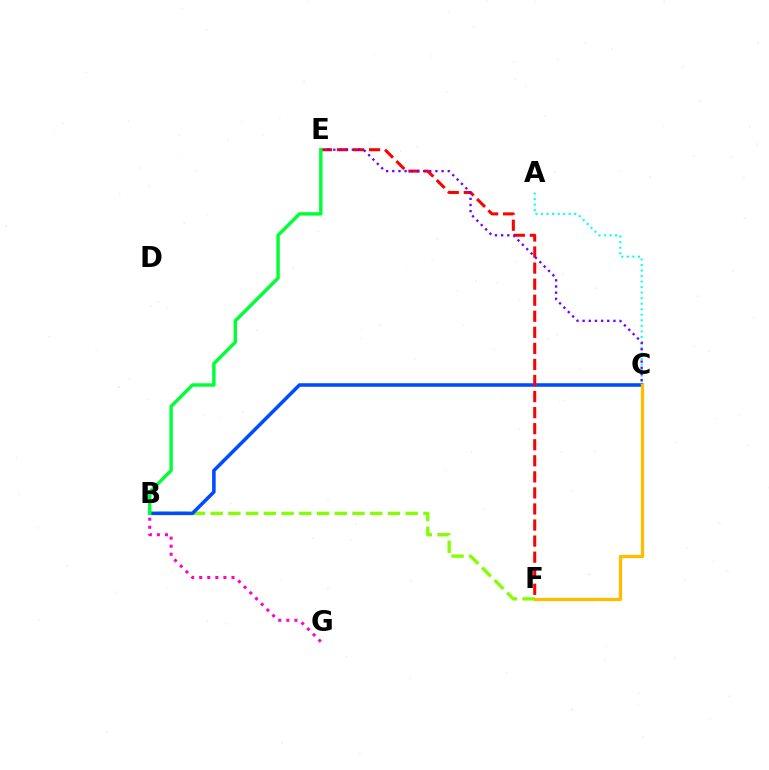{('B', 'F'): [{'color': '#84ff00', 'line_style': 'dashed', 'thickness': 2.41}], ('B', 'C'): [{'color': '#004bff', 'line_style': 'solid', 'thickness': 2.55}], ('B', 'G'): [{'color': '#ff00cf', 'line_style': 'dotted', 'thickness': 2.19}], ('E', 'F'): [{'color': '#ff0000', 'line_style': 'dashed', 'thickness': 2.18}], ('A', 'C'): [{'color': '#00fff6', 'line_style': 'dotted', 'thickness': 1.5}], ('C', 'E'): [{'color': '#7200ff', 'line_style': 'dotted', 'thickness': 1.67}], ('C', 'F'): [{'color': '#ffbd00', 'line_style': 'solid', 'thickness': 2.36}], ('B', 'E'): [{'color': '#00ff39', 'line_style': 'solid', 'thickness': 2.47}]}